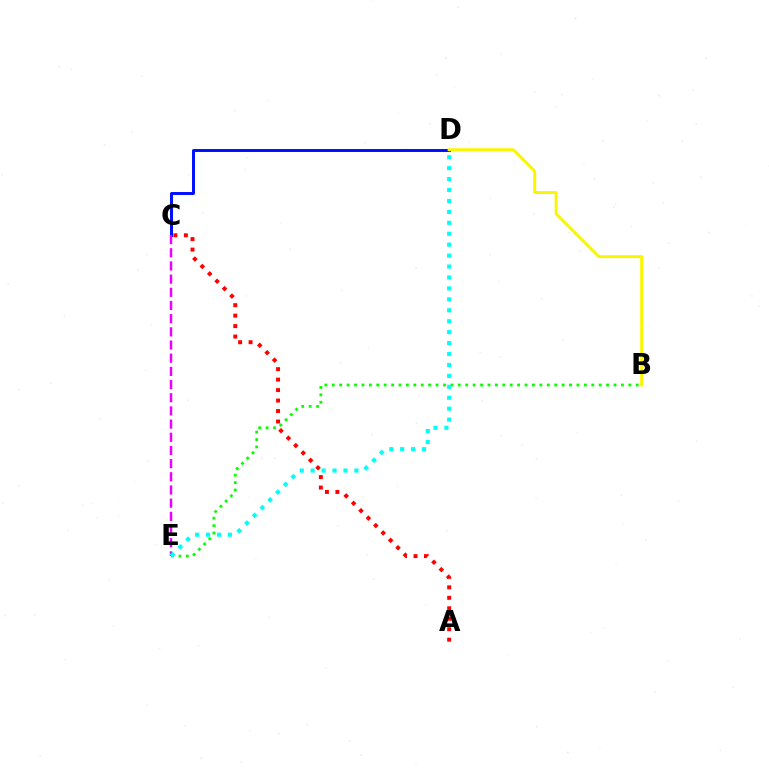{('A', 'C'): [{'color': '#ff0000', 'line_style': 'dotted', 'thickness': 2.84}], ('C', 'D'): [{'color': '#0010ff', 'line_style': 'solid', 'thickness': 2.14}], ('B', 'D'): [{'color': '#fcf500', 'line_style': 'solid', 'thickness': 2.11}], ('C', 'E'): [{'color': '#ee00ff', 'line_style': 'dashed', 'thickness': 1.79}], ('B', 'E'): [{'color': '#08ff00', 'line_style': 'dotted', 'thickness': 2.01}], ('D', 'E'): [{'color': '#00fff6', 'line_style': 'dotted', 'thickness': 2.97}]}